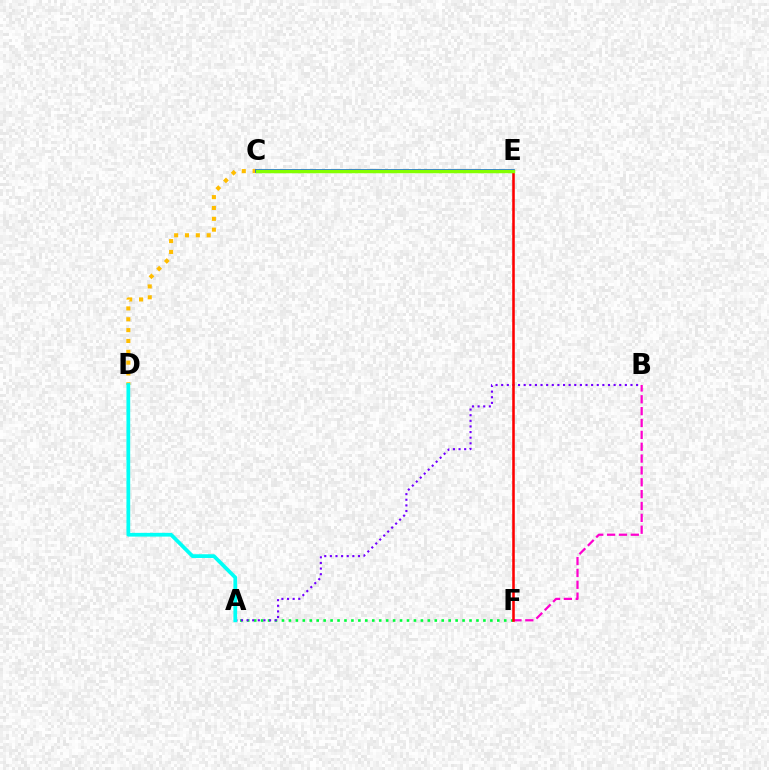{('A', 'F'): [{'color': '#00ff39', 'line_style': 'dotted', 'thickness': 1.89}], ('A', 'B'): [{'color': '#7200ff', 'line_style': 'dotted', 'thickness': 1.53}], ('B', 'F'): [{'color': '#ff00cf', 'line_style': 'dashed', 'thickness': 1.61}], ('C', 'D'): [{'color': '#ffbd00', 'line_style': 'dotted', 'thickness': 2.95}], ('C', 'E'): [{'color': '#004bff', 'line_style': 'solid', 'thickness': 2.63}, {'color': '#84ff00', 'line_style': 'solid', 'thickness': 2.51}], ('E', 'F'): [{'color': '#ff0000', 'line_style': 'solid', 'thickness': 1.85}], ('A', 'D'): [{'color': '#00fff6', 'line_style': 'solid', 'thickness': 2.69}]}